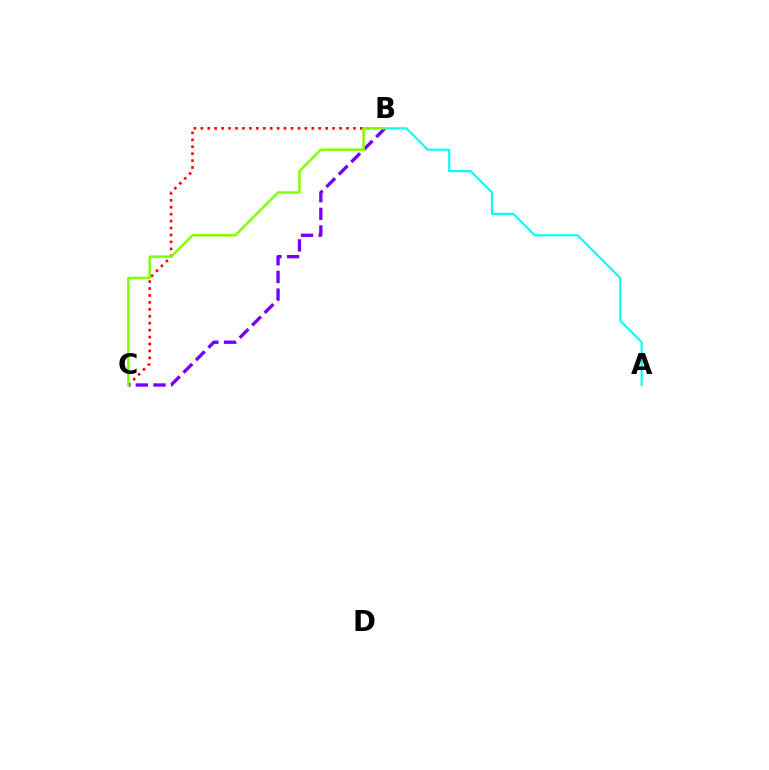{('A', 'B'): [{'color': '#00fff6', 'line_style': 'solid', 'thickness': 1.52}], ('B', 'C'): [{'color': '#ff0000', 'line_style': 'dotted', 'thickness': 1.88}, {'color': '#7200ff', 'line_style': 'dashed', 'thickness': 2.4}, {'color': '#84ff00', 'line_style': 'solid', 'thickness': 1.81}]}